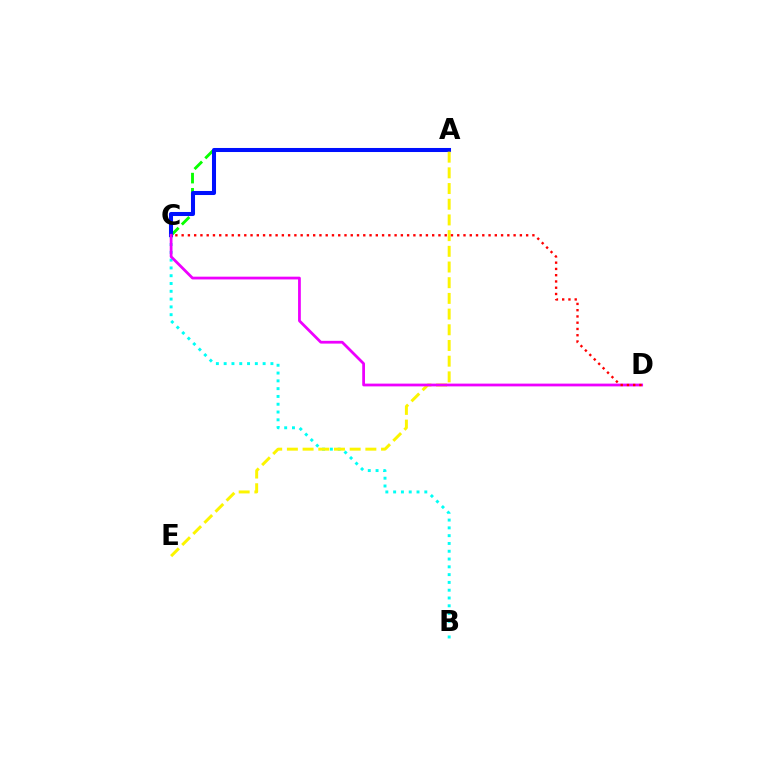{('A', 'C'): [{'color': '#08ff00', 'line_style': 'dashed', 'thickness': 2.06}, {'color': '#0010ff', 'line_style': 'solid', 'thickness': 2.92}], ('B', 'C'): [{'color': '#00fff6', 'line_style': 'dotted', 'thickness': 2.12}], ('A', 'E'): [{'color': '#fcf500', 'line_style': 'dashed', 'thickness': 2.13}], ('C', 'D'): [{'color': '#ee00ff', 'line_style': 'solid', 'thickness': 1.99}, {'color': '#ff0000', 'line_style': 'dotted', 'thickness': 1.7}]}